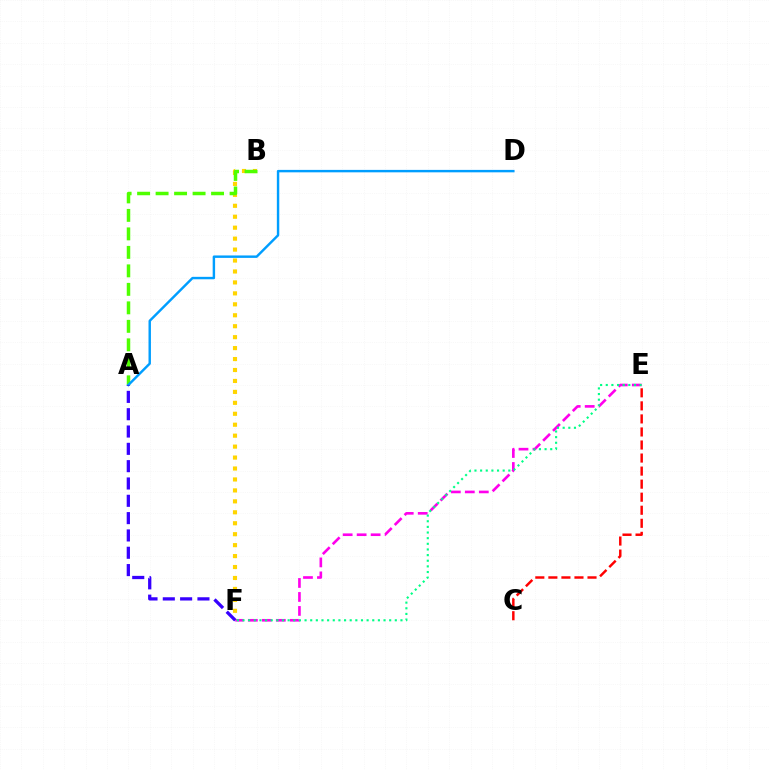{('E', 'F'): [{'color': '#ff00ed', 'line_style': 'dashed', 'thickness': 1.9}, {'color': '#00ff86', 'line_style': 'dotted', 'thickness': 1.53}], ('B', 'F'): [{'color': '#ffd500', 'line_style': 'dotted', 'thickness': 2.97}], ('A', 'B'): [{'color': '#4fff00', 'line_style': 'dashed', 'thickness': 2.51}], ('A', 'D'): [{'color': '#009eff', 'line_style': 'solid', 'thickness': 1.75}], ('A', 'F'): [{'color': '#3700ff', 'line_style': 'dashed', 'thickness': 2.35}], ('C', 'E'): [{'color': '#ff0000', 'line_style': 'dashed', 'thickness': 1.77}]}